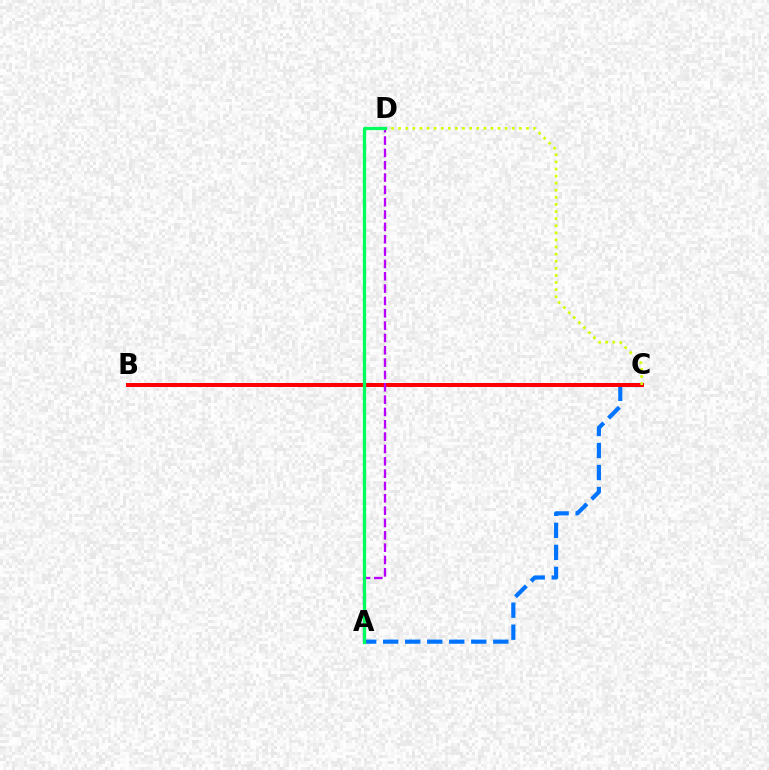{('A', 'C'): [{'color': '#0074ff', 'line_style': 'dashed', 'thickness': 2.99}], ('B', 'C'): [{'color': '#ff0000', 'line_style': 'solid', 'thickness': 2.87}], ('C', 'D'): [{'color': '#d1ff00', 'line_style': 'dotted', 'thickness': 1.93}], ('A', 'D'): [{'color': '#b900ff', 'line_style': 'dashed', 'thickness': 1.68}, {'color': '#00ff5c', 'line_style': 'solid', 'thickness': 2.35}]}